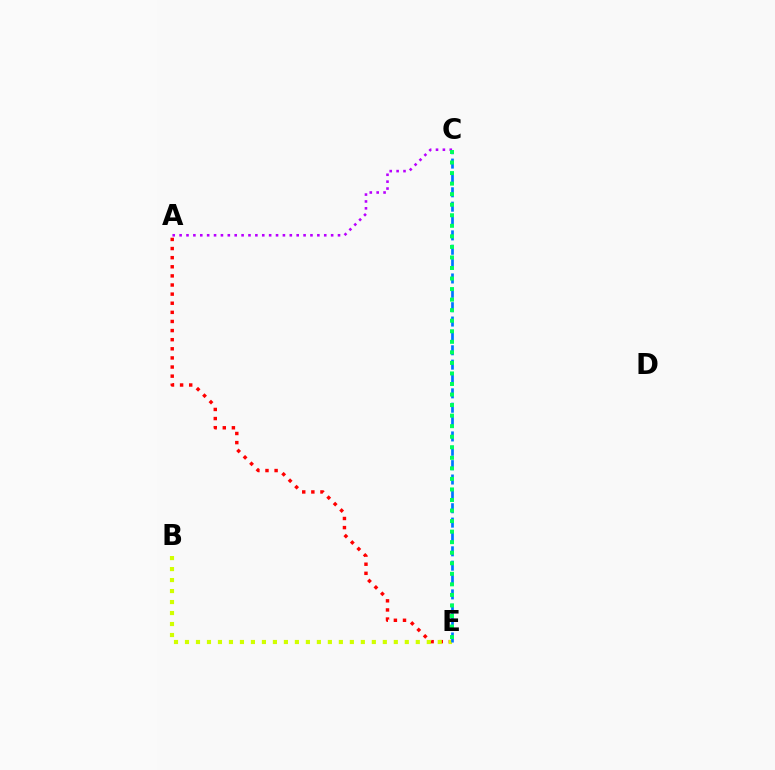{('A', 'E'): [{'color': '#ff0000', 'line_style': 'dotted', 'thickness': 2.48}], ('B', 'E'): [{'color': '#d1ff00', 'line_style': 'dotted', 'thickness': 2.99}], ('C', 'E'): [{'color': '#0074ff', 'line_style': 'dashed', 'thickness': 1.95}, {'color': '#00ff5c', 'line_style': 'dotted', 'thickness': 2.87}], ('A', 'C'): [{'color': '#b900ff', 'line_style': 'dotted', 'thickness': 1.87}]}